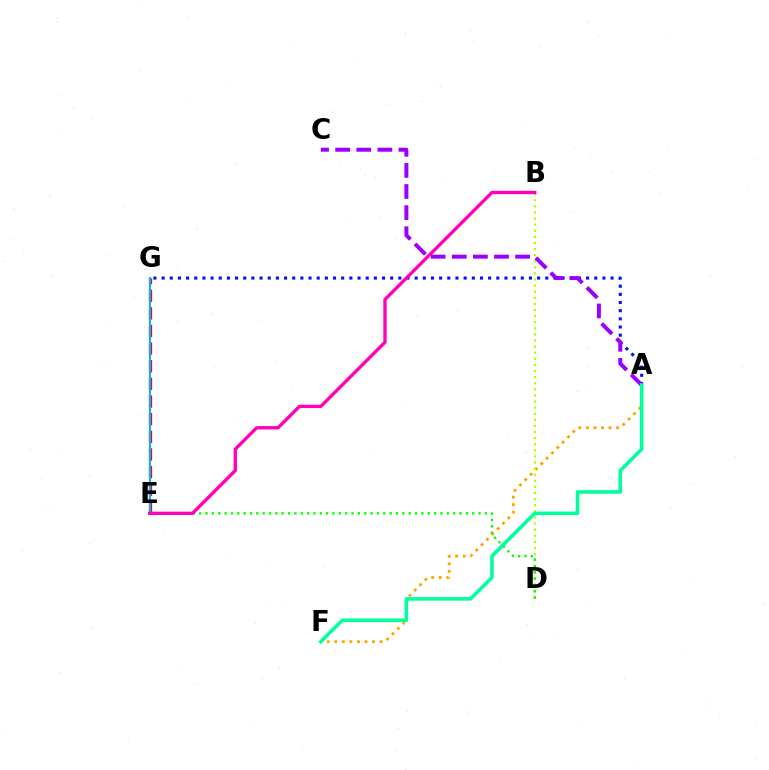{('A', 'F'): [{'color': '#ffa500', 'line_style': 'dotted', 'thickness': 2.05}, {'color': '#00ff9d', 'line_style': 'solid', 'thickness': 2.57}], ('E', 'G'): [{'color': '#ff0000', 'line_style': 'dashed', 'thickness': 2.4}, {'color': '#00b5ff', 'line_style': 'solid', 'thickness': 1.53}], ('A', 'G'): [{'color': '#0010ff', 'line_style': 'dotted', 'thickness': 2.22}], ('B', 'D'): [{'color': '#b3ff00', 'line_style': 'dotted', 'thickness': 1.66}], ('D', 'E'): [{'color': '#08ff00', 'line_style': 'dotted', 'thickness': 1.73}], ('A', 'C'): [{'color': '#9b00ff', 'line_style': 'dashed', 'thickness': 2.87}], ('B', 'E'): [{'color': '#ff00bd', 'line_style': 'solid', 'thickness': 2.41}]}